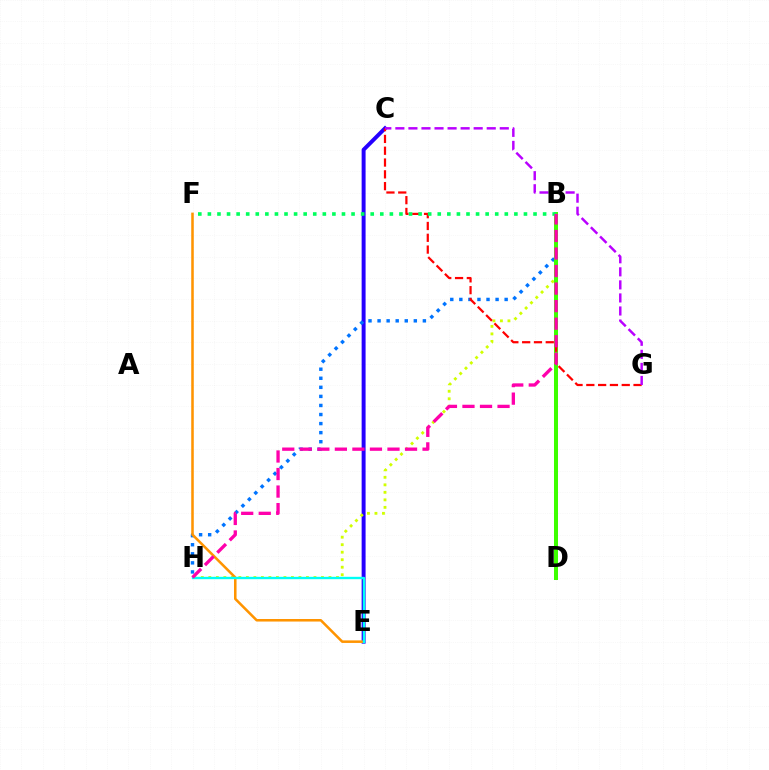{('C', 'E'): [{'color': '#2500ff', 'line_style': 'solid', 'thickness': 2.85}], ('B', 'H'): [{'color': '#d1ff00', 'line_style': 'dotted', 'thickness': 2.04}, {'color': '#0074ff', 'line_style': 'dotted', 'thickness': 2.46}, {'color': '#ff00ac', 'line_style': 'dashed', 'thickness': 2.38}], ('B', 'D'): [{'color': '#3dff00', 'line_style': 'solid', 'thickness': 2.88}], ('C', 'G'): [{'color': '#ff0000', 'line_style': 'dashed', 'thickness': 1.6}, {'color': '#b900ff', 'line_style': 'dashed', 'thickness': 1.77}], ('E', 'F'): [{'color': '#ff9400', 'line_style': 'solid', 'thickness': 1.83}], ('B', 'F'): [{'color': '#00ff5c', 'line_style': 'dotted', 'thickness': 2.6}], ('E', 'H'): [{'color': '#00fff6', 'line_style': 'solid', 'thickness': 1.71}]}